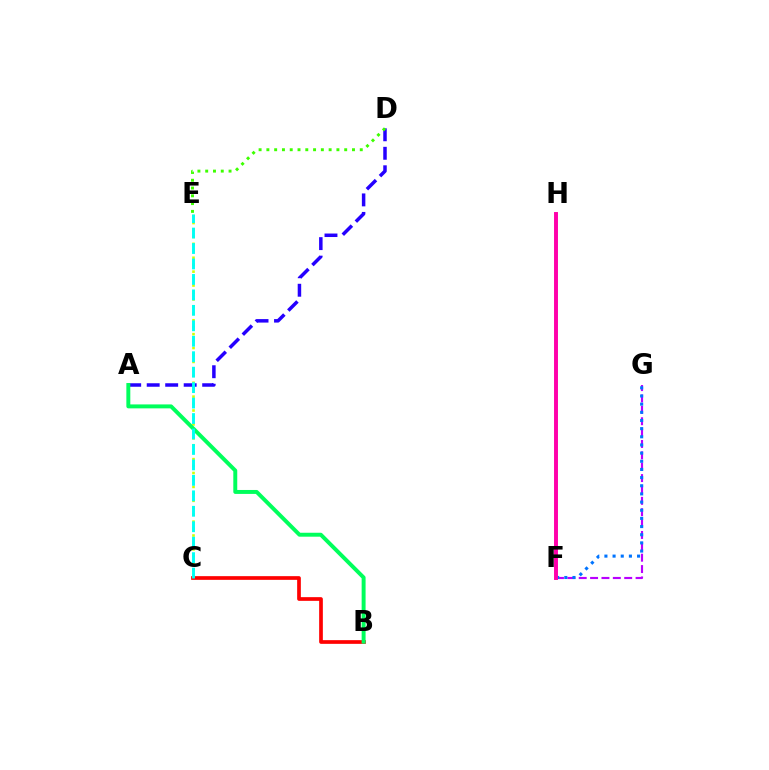{('C', 'E'): [{'color': '#d1ff00', 'line_style': 'dotted', 'thickness': 1.89}, {'color': '#00fff6', 'line_style': 'dashed', 'thickness': 2.1}], ('A', 'D'): [{'color': '#2500ff', 'line_style': 'dashed', 'thickness': 2.51}], ('B', 'C'): [{'color': '#ff0000', 'line_style': 'solid', 'thickness': 2.66}], ('F', 'G'): [{'color': '#b900ff', 'line_style': 'dashed', 'thickness': 1.54}, {'color': '#0074ff', 'line_style': 'dotted', 'thickness': 2.22}], ('F', 'H'): [{'color': '#ff9400', 'line_style': 'solid', 'thickness': 1.79}, {'color': '#ff00ac', 'line_style': 'solid', 'thickness': 2.82}], ('A', 'B'): [{'color': '#00ff5c', 'line_style': 'solid', 'thickness': 2.84}], ('D', 'E'): [{'color': '#3dff00', 'line_style': 'dotted', 'thickness': 2.11}]}